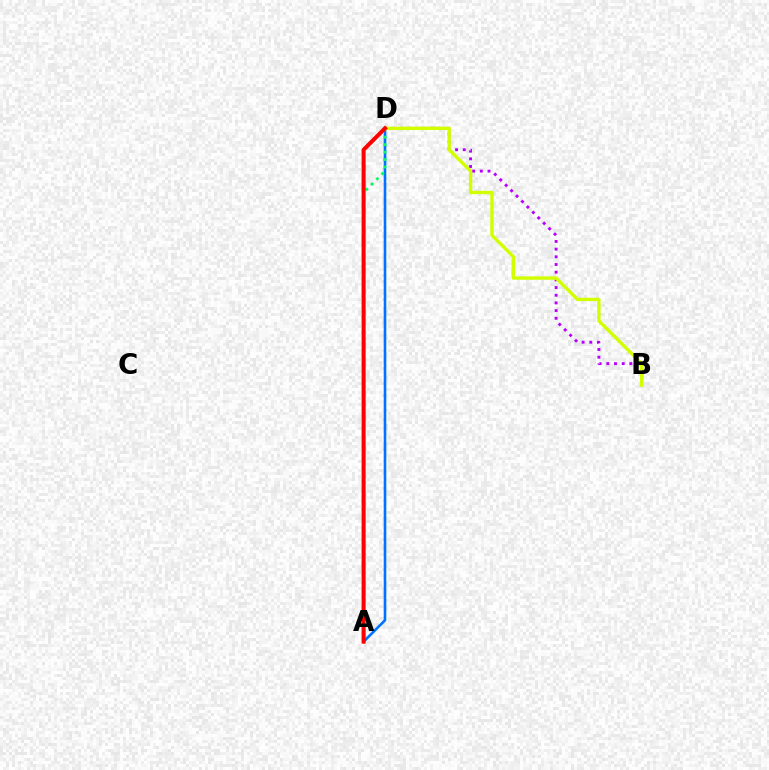{('A', 'D'): [{'color': '#0074ff', 'line_style': 'solid', 'thickness': 1.88}, {'color': '#00ff5c', 'line_style': 'dotted', 'thickness': 2.03}, {'color': '#ff0000', 'line_style': 'solid', 'thickness': 2.91}], ('B', 'D'): [{'color': '#b900ff', 'line_style': 'dotted', 'thickness': 2.09}, {'color': '#d1ff00', 'line_style': 'solid', 'thickness': 2.43}]}